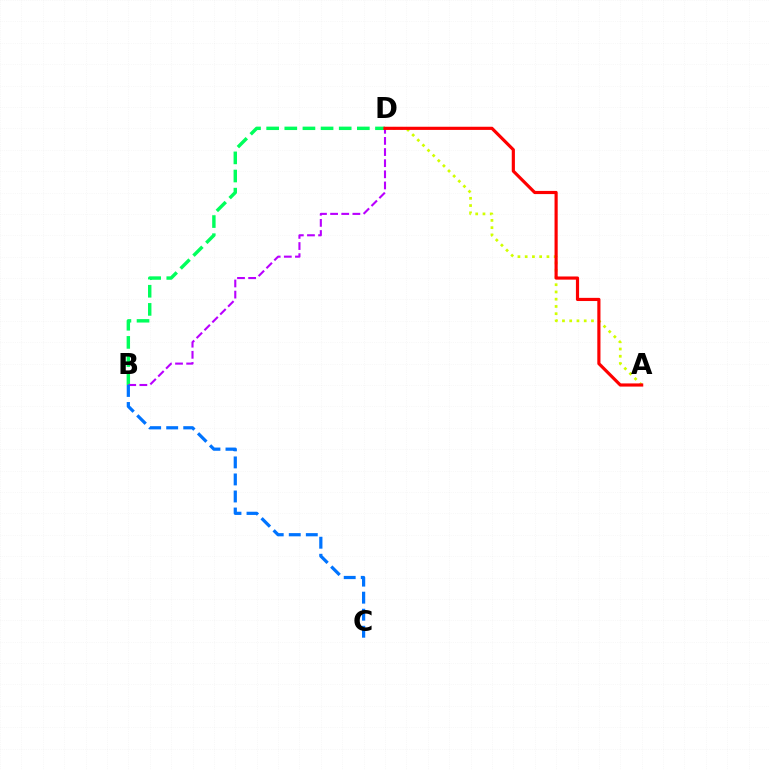{('A', 'D'): [{'color': '#d1ff00', 'line_style': 'dotted', 'thickness': 1.97}, {'color': '#ff0000', 'line_style': 'solid', 'thickness': 2.28}], ('B', 'D'): [{'color': '#00ff5c', 'line_style': 'dashed', 'thickness': 2.46}, {'color': '#b900ff', 'line_style': 'dashed', 'thickness': 1.51}], ('B', 'C'): [{'color': '#0074ff', 'line_style': 'dashed', 'thickness': 2.31}]}